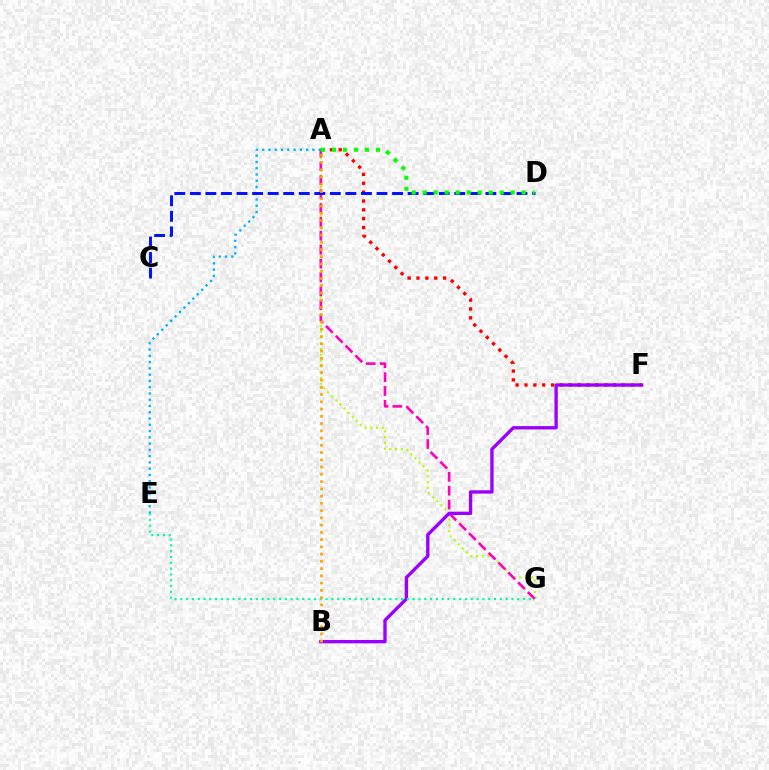{('A', 'G'): [{'color': '#b3ff00', 'line_style': 'dotted', 'thickness': 1.57}, {'color': '#ff00bd', 'line_style': 'dashed', 'thickness': 1.89}], ('A', 'E'): [{'color': '#00b5ff', 'line_style': 'dotted', 'thickness': 1.7}], ('A', 'F'): [{'color': '#ff0000', 'line_style': 'dotted', 'thickness': 2.41}], ('B', 'F'): [{'color': '#9b00ff', 'line_style': 'solid', 'thickness': 2.41}], ('E', 'G'): [{'color': '#00ff9d', 'line_style': 'dotted', 'thickness': 1.58}], ('C', 'D'): [{'color': '#0010ff', 'line_style': 'dashed', 'thickness': 2.11}], ('A', 'D'): [{'color': '#08ff00', 'line_style': 'dotted', 'thickness': 2.99}], ('A', 'B'): [{'color': '#ffa500', 'line_style': 'dotted', 'thickness': 1.97}]}